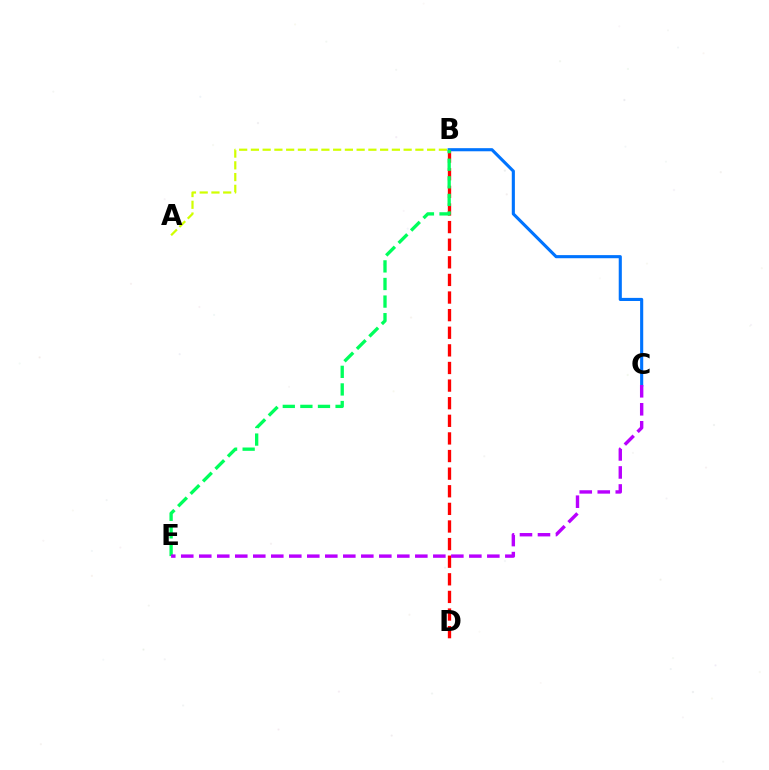{('B', 'D'): [{'color': '#ff0000', 'line_style': 'dashed', 'thickness': 2.39}], ('B', 'C'): [{'color': '#0074ff', 'line_style': 'solid', 'thickness': 2.24}], ('A', 'B'): [{'color': '#d1ff00', 'line_style': 'dashed', 'thickness': 1.6}], ('B', 'E'): [{'color': '#00ff5c', 'line_style': 'dashed', 'thickness': 2.39}], ('C', 'E'): [{'color': '#b900ff', 'line_style': 'dashed', 'thickness': 2.45}]}